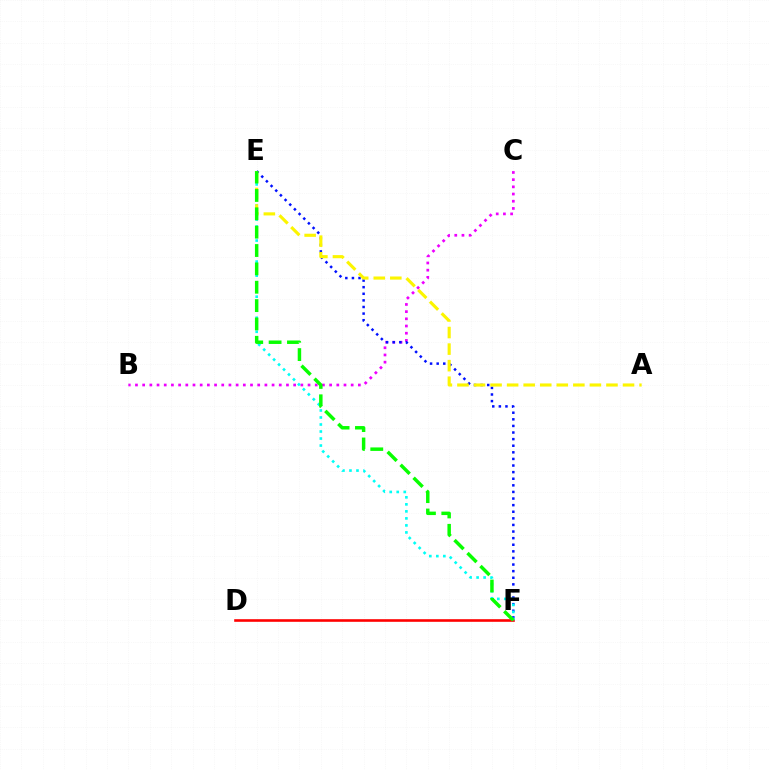{('B', 'C'): [{'color': '#ee00ff', 'line_style': 'dotted', 'thickness': 1.95}], ('E', 'F'): [{'color': '#0010ff', 'line_style': 'dotted', 'thickness': 1.79}, {'color': '#00fff6', 'line_style': 'dotted', 'thickness': 1.91}, {'color': '#08ff00', 'line_style': 'dashed', 'thickness': 2.49}], ('D', 'F'): [{'color': '#ff0000', 'line_style': 'solid', 'thickness': 1.88}], ('A', 'E'): [{'color': '#fcf500', 'line_style': 'dashed', 'thickness': 2.25}]}